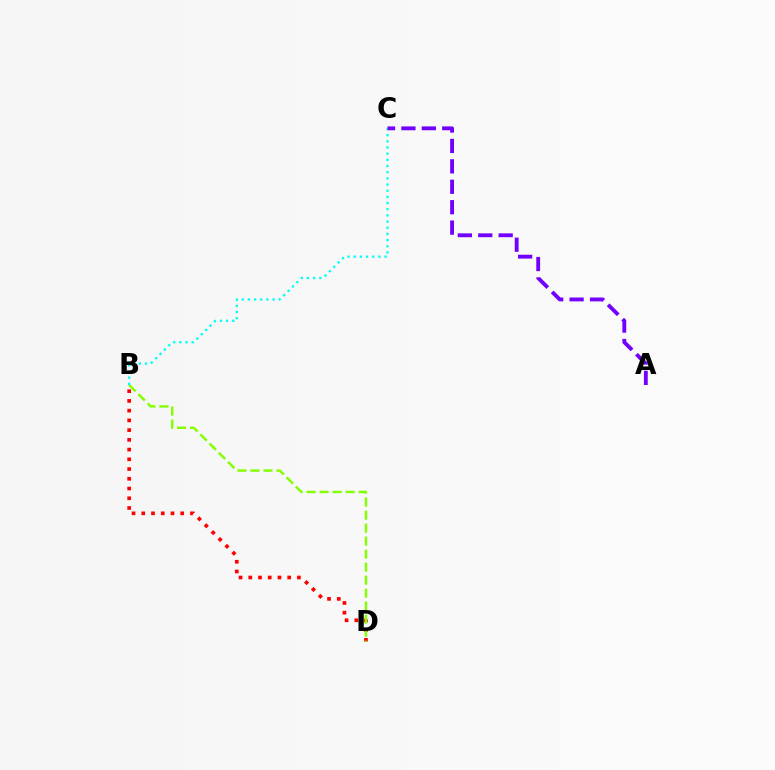{('B', 'D'): [{'color': '#ff0000', 'line_style': 'dotted', 'thickness': 2.64}, {'color': '#84ff00', 'line_style': 'dashed', 'thickness': 1.77}], ('B', 'C'): [{'color': '#00fff6', 'line_style': 'dotted', 'thickness': 1.68}], ('A', 'C'): [{'color': '#7200ff', 'line_style': 'dashed', 'thickness': 2.77}]}